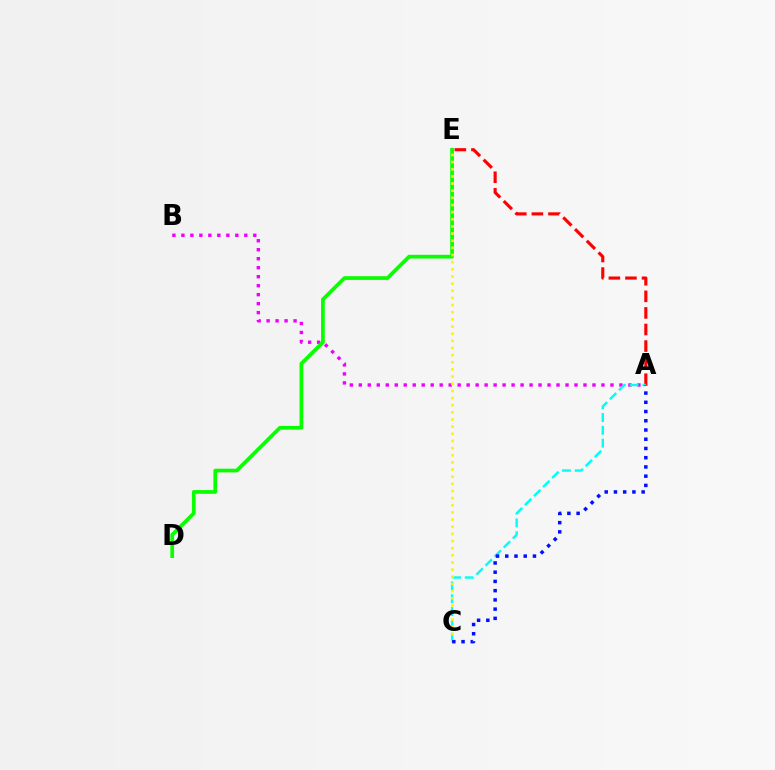{('A', 'E'): [{'color': '#ff0000', 'line_style': 'dashed', 'thickness': 2.25}], ('A', 'B'): [{'color': '#ee00ff', 'line_style': 'dotted', 'thickness': 2.44}], ('D', 'E'): [{'color': '#08ff00', 'line_style': 'solid', 'thickness': 2.68}], ('A', 'C'): [{'color': '#00fff6', 'line_style': 'dashed', 'thickness': 1.74}, {'color': '#0010ff', 'line_style': 'dotted', 'thickness': 2.51}], ('C', 'E'): [{'color': '#fcf500', 'line_style': 'dotted', 'thickness': 1.94}]}